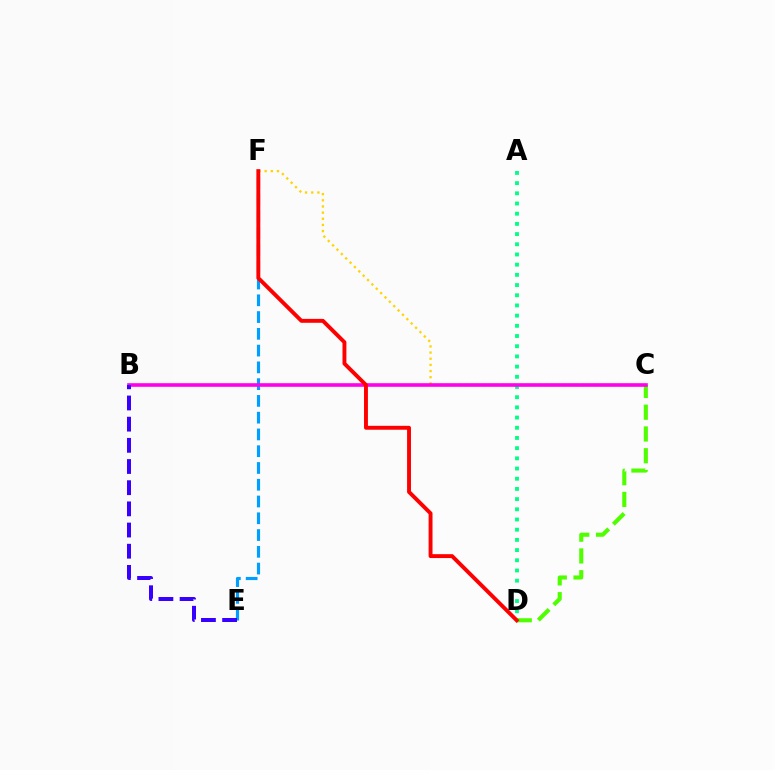{('C', 'D'): [{'color': '#4fff00', 'line_style': 'dashed', 'thickness': 2.95}], ('A', 'D'): [{'color': '#00ff86', 'line_style': 'dotted', 'thickness': 2.77}], ('E', 'F'): [{'color': '#009eff', 'line_style': 'dashed', 'thickness': 2.28}], ('C', 'F'): [{'color': '#ffd500', 'line_style': 'dotted', 'thickness': 1.67}], ('B', 'C'): [{'color': '#ff00ed', 'line_style': 'solid', 'thickness': 2.61}], ('B', 'E'): [{'color': '#3700ff', 'line_style': 'dashed', 'thickness': 2.88}], ('D', 'F'): [{'color': '#ff0000', 'line_style': 'solid', 'thickness': 2.81}]}